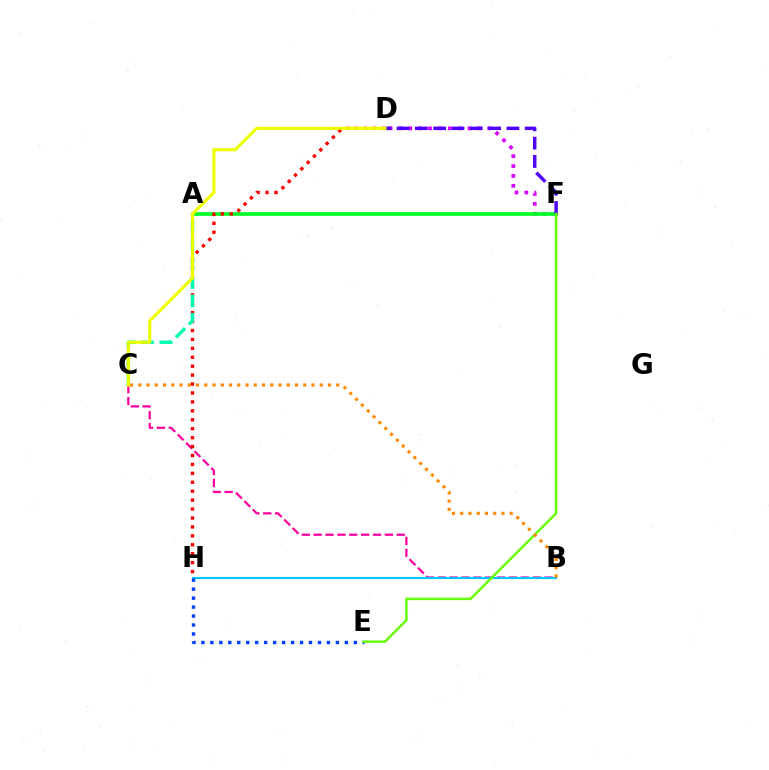{('D', 'F'): [{'color': '#d600ff', 'line_style': 'dotted', 'thickness': 2.68}, {'color': '#4f00ff', 'line_style': 'dashed', 'thickness': 2.49}], ('A', 'F'): [{'color': '#00ff27', 'line_style': 'solid', 'thickness': 2.62}], ('B', 'C'): [{'color': '#ff00a0', 'line_style': 'dashed', 'thickness': 1.61}, {'color': '#ff8800', 'line_style': 'dotted', 'thickness': 2.24}], ('D', 'H'): [{'color': '#ff0000', 'line_style': 'dotted', 'thickness': 2.43}], ('A', 'C'): [{'color': '#00ffaf', 'line_style': 'dashed', 'thickness': 2.51}], ('B', 'H'): [{'color': '#00c7ff', 'line_style': 'solid', 'thickness': 1.56}], ('E', 'H'): [{'color': '#003fff', 'line_style': 'dotted', 'thickness': 2.44}], ('C', 'D'): [{'color': '#eeff00', 'line_style': 'solid', 'thickness': 2.26}], ('E', 'F'): [{'color': '#66ff00', 'line_style': 'solid', 'thickness': 1.77}]}